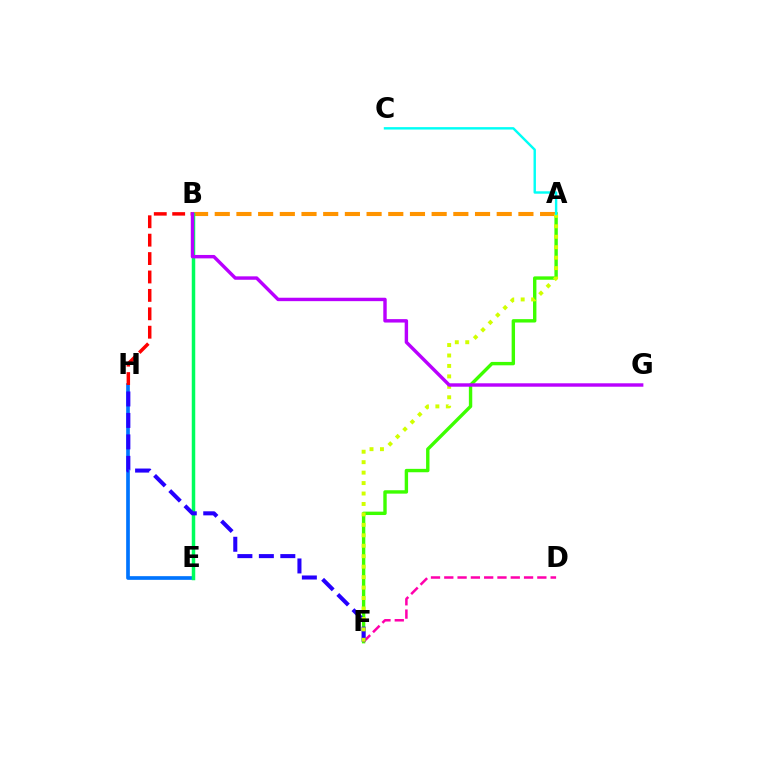{('A', 'F'): [{'color': '#3dff00', 'line_style': 'solid', 'thickness': 2.44}, {'color': '#d1ff00', 'line_style': 'dotted', 'thickness': 2.84}], ('A', 'B'): [{'color': '#ff9400', 'line_style': 'dashed', 'thickness': 2.95}], ('D', 'F'): [{'color': '#ff00ac', 'line_style': 'dashed', 'thickness': 1.81}], ('E', 'H'): [{'color': '#0074ff', 'line_style': 'solid', 'thickness': 2.65}], ('B', 'E'): [{'color': '#00ff5c', 'line_style': 'solid', 'thickness': 2.51}], ('F', 'H'): [{'color': '#2500ff', 'line_style': 'dashed', 'thickness': 2.92}], ('A', 'C'): [{'color': '#00fff6', 'line_style': 'solid', 'thickness': 1.74}], ('B', 'H'): [{'color': '#ff0000', 'line_style': 'dashed', 'thickness': 2.5}], ('B', 'G'): [{'color': '#b900ff', 'line_style': 'solid', 'thickness': 2.46}]}